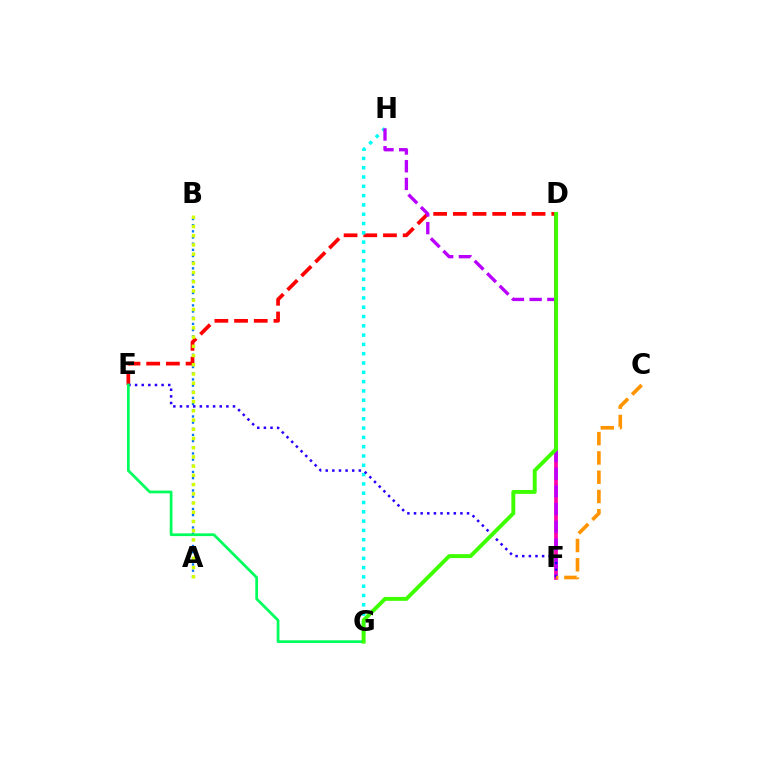{('A', 'B'): [{'color': '#0074ff', 'line_style': 'dotted', 'thickness': 1.68}, {'color': '#d1ff00', 'line_style': 'dotted', 'thickness': 2.5}], ('D', 'F'): [{'color': '#ff00ac', 'line_style': 'solid', 'thickness': 2.69}], ('D', 'E'): [{'color': '#ff0000', 'line_style': 'dashed', 'thickness': 2.67}], ('G', 'H'): [{'color': '#00fff6', 'line_style': 'dotted', 'thickness': 2.53}], ('F', 'H'): [{'color': '#b900ff', 'line_style': 'dashed', 'thickness': 2.4}], ('E', 'F'): [{'color': '#2500ff', 'line_style': 'dotted', 'thickness': 1.8}], ('E', 'G'): [{'color': '#00ff5c', 'line_style': 'solid', 'thickness': 1.97}], ('C', 'F'): [{'color': '#ff9400', 'line_style': 'dashed', 'thickness': 2.62}], ('D', 'G'): [{'color': '#3dff00', 'line_style': 'solid', 'thickness': 2.81}]}